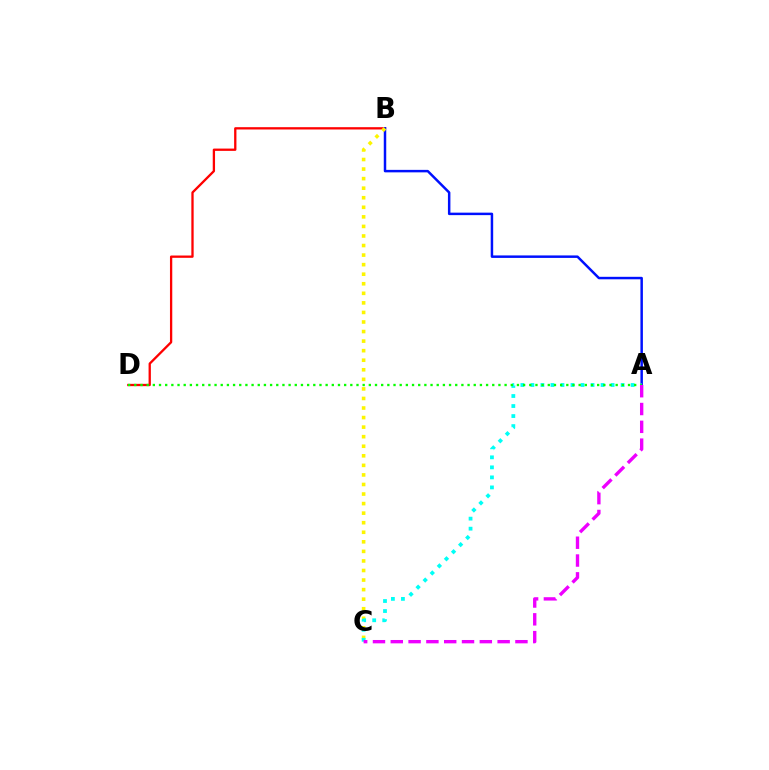{('B', 'D'): [{'color': '#ff0000', 'line_style': 'solid', 'thickness': 1.66}], ('A', 'B'): [{'color': '#0010ff', 'line_style': 'solid', 'thickness': 1.78}], ('B', 'C'): [{'color': '#fcf500', 'line_style': 'dotted', 'thickness': 2.6}], ('A', 'C'): [{'color': '#00fff6', 'line_style': 'dotted', 'thickness': 2.72}, {'color': '#ee00ff', 'line_style': 'dashed', 'thickness': 2.42}], ('A', 'D'): [{'color': '#08ff00', 'line_style': 'dotted', 'thickness': 1.68}]}